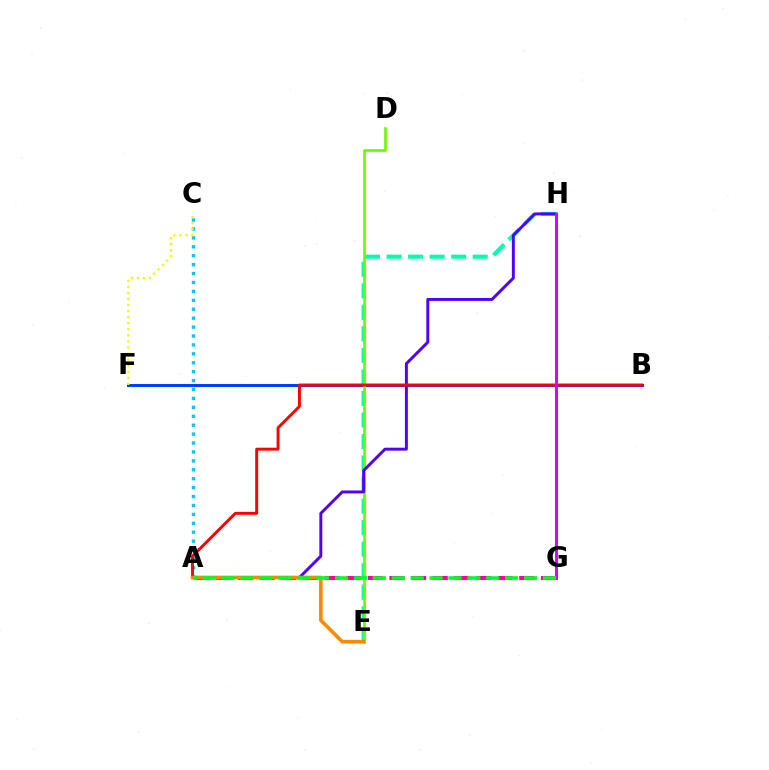{('A', 'C'): [{'color': '#00c7ff', 'line_style': 'dotted', 'thickness': 2.42}], ('B', 'F'): [{'color': '#003fff', 'line_style': 'solid', 'thickness': 2.19}], ('A', 'G'): [{'color': '#ff00a0', 'line_style': 'dashed', 'thickness': 2.94}, {'color': '#00ff27', 'line_style': 'dashed', 'thickness': 2.57}], ('E', 'H'): [{'color': '#00ffaf', 'line_style': 'dashed', 'thickness': 2.92}], ('C', 'F'): [{'color': '#eeff00', 'line_style': 'dotted', 'thickness': 1.65}], ('D', 'E'): [{'color': '#66ff00', 'line_style': 'solid', 'thickness': 1.91}], ('A', 'H'): [{'color': '#4f00ff', 'line_style': 'solid', 'thickness': 2.12}], ('A', 'B'): [{'color': '#ff0000', 'line_style': 'solid', 'thickness': 2.1}], ('A', 'E'): [{'color': '#ff8800', 'line_style': 'solid', 'thickness': 2.6}], ('G', 'H'): [{'color': '#d600ff', 'line_style': 'solid', 'thickness': 2.12}]}